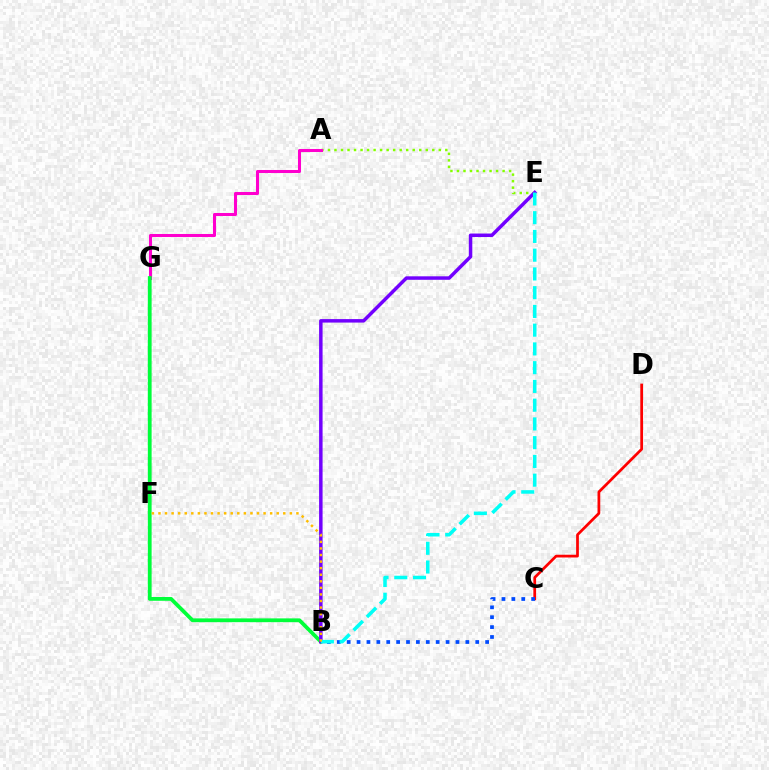{('A', 'E'): [{'color': '#84ff00', 'line_style': 'dotted', 'thickness': 1.77}], ('A', 'G'): [{'color': '#ff00cf', 'line_style': 'solid', 'thickness': 2.19}], ('C', 'D'): [{'color': '#ff0000', 'line_style': 'solid', 'thickness': 1.98}], ('B', 'C'): [{'color': '#004bff', 'line_style': 'dotted', 'thickness': 2.69}], ('B', 'G'): [{'color': '#00ff39', 'line_style': 'solid', 'thickness': 2.73}], ('B', 'E'): [{'color': '#7200ff', 'line_style': 'solid', 'thickness': 2.51}, {'color': '#00fff6', 'line_style': 'dashed', 'thickness': 2.55}], ('B', 'F'): [{'color': '#ffbd00', 'line_style': 'dotted', 'thickness': 1.79}]}